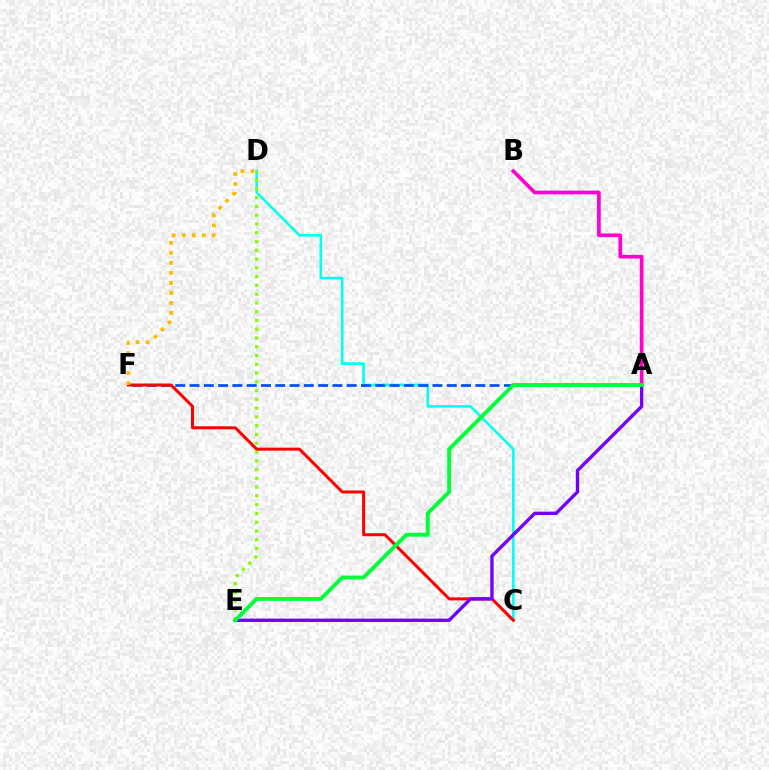{('C', 'D'): [{'color': '#00fff6', 'line_style': 'solid', 'thickness': 1.84}], ('D', 'E'): [{'color': '#84ff00', 'line_style': 'dotted', 'thickness': 2.38}], ('A', 'B'): [{'color': '#ff00cf', 'line_style': 'solid', 'thickness': 2.65}], ('A', 'F'): [{'color': '#004bff', 'line_style': 'dashed', 'thickness': 1.94}], ('C', 'F'): [{'color': '#ff0000', 'line_style': 'solid', 'thickness': 2.17}], ('A', 'E'): [{'color': '#7200ff', 'line_style': 'solid', 'thickness': 2.41}, {'color': '#00ff39', 'line_style': 'solid', 'thickness': 2.81}], ('D', 'F'): [{'color': '#ffbd00', 'line_style': 'dotted', 'thickness': 2.73}]}